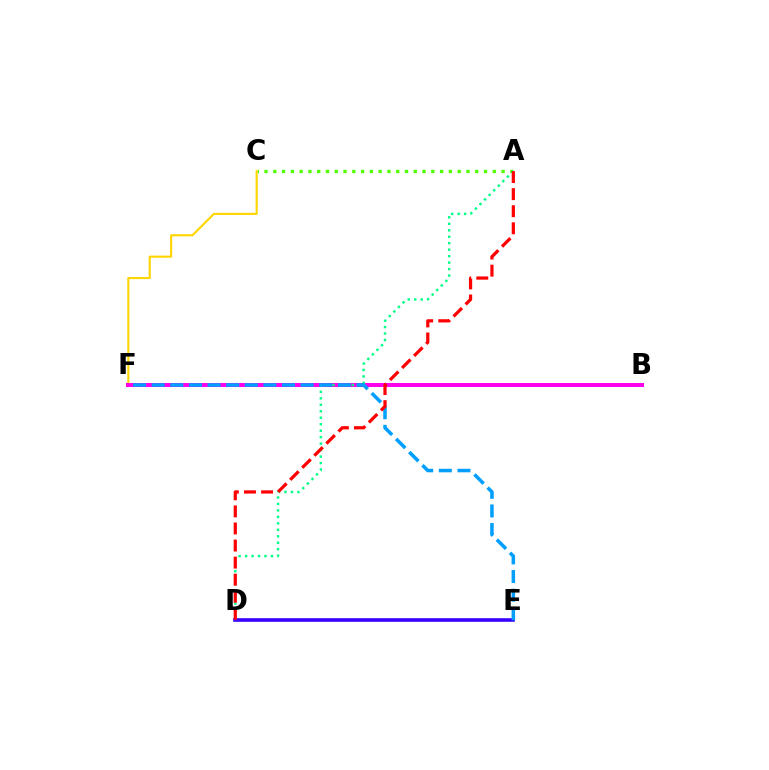{('A', 'C'): [{'color': '#4fff00', 'line_style': 'dotted', 'thickness': 2.39}], ('C', 'F'): [{'color': '#ffd500', 'line_style': 'solid', 'thickness': 1.53}], ('B', 'F'): [{'color': '#ff00ed', 'line_style': 'solid', 'thickness': 2.89}], ('D', 'E'): [{'color': '#3700ff', 'line_style': 'solid', 'thickness': 2.6}], ('A', 'D'): [{'color': '#00ff86', 'line_style': 'dotted', 'thickness': 1.76}, {'color': '#ff0000', 'line_style': 'dashed', 'thickness': 2.32}], ('E', 'F'): [{'color': '#009eff', 'line_style': 'dashed', 'thickness': 2.53}]}